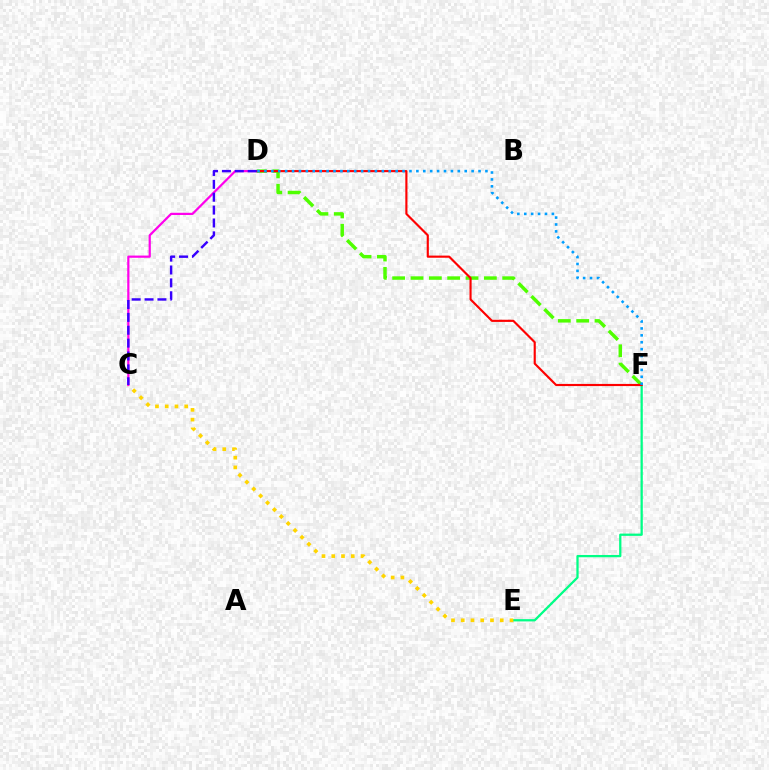{('E', 'F'): [{'color': '#00ff86', 'line_style': 'solid', 'thickness': 1.63}], ('C', 'E'): [{'color': '#ffd500', 'line_style': 'dotted', 'thickness': 2.65}], ('C', 'D'): [{'color': '#ff00ed', 'line_style': 'solid', 'thickness': 1.59}, {'color': '#3700ff', 'line_style': 'dashed', 'thickness': 1.75}], ('D', 'F'): [{'color': '#4fff00', 'line_style': 'dashed', 'thickness': 2.49}, {'color': '#ff0000', 'line_style': 'solid', 'thickness': 1.55}, {'color': '#009eff', 'line_style': 'dotted', 'thickness': 1.88}]}